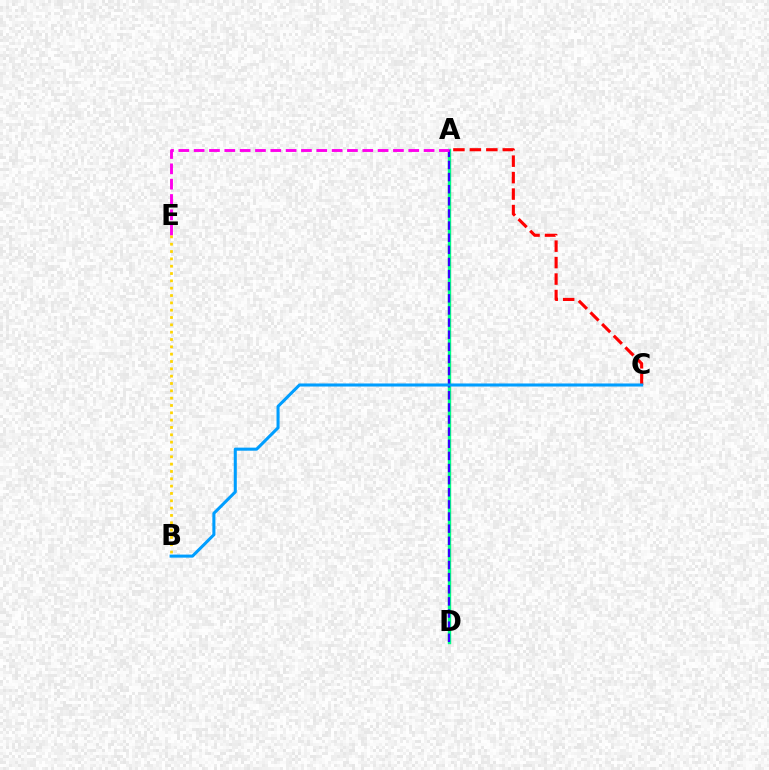{('A', 'D'): [{'color': '#4fff00', 'line_style': 'solid', 'thickness': 2.24}, {'color': '#00ff86', 'line_style': 'solid', 'thickness': 2.37}, {'color': '#3700ff', 'line_style': 'dashed', 'thickness': 1.65}], ('A', 'E'): [{'color': '#ff00ed', 'line_style': 'dashed', 'thickness': 2.08}], ('A', 'C'): [{'color': '#ff0000', 'line_style': 'dashed', 'thickness': 2.24}], ('B', 'E'): [{'color': '#ffd500', 'line_style': 'dotted', 'thickness': 1.99}], ('B', 'C'): [{'color': '#009eff', 'line_style': 'solid', 'thickness': 2.2}]}